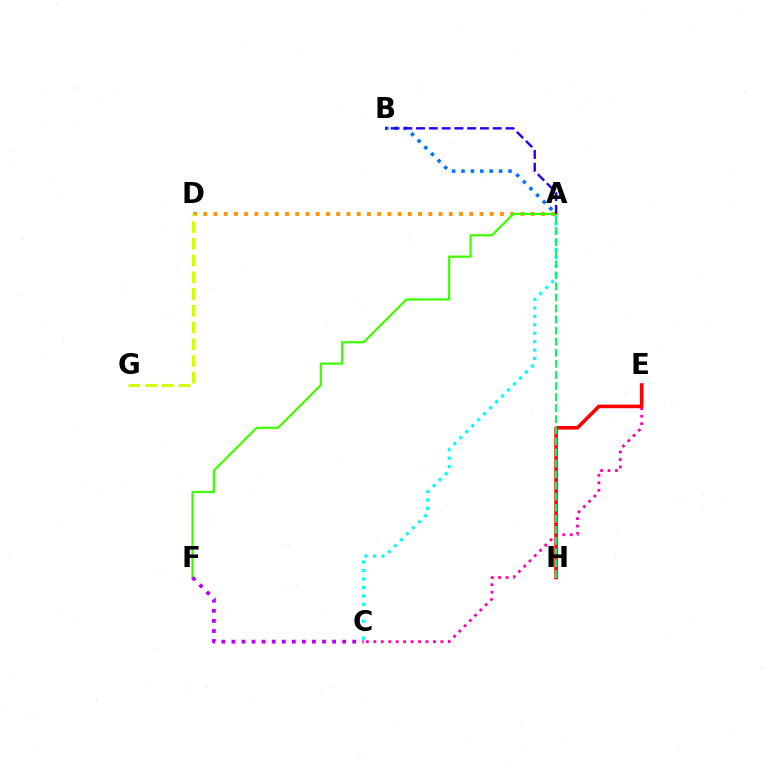{('A', 'C'): [{'color': '#00fff6', 'line_style': 'dotted', 'thickness': 2.29}], ('C', 'E'): [{'color': '#ff00ac', 'line_style': 'dotted', 'thickness': 2.02}], ('A', 'B'): [{'color': '#0074ff', 'line_style': 'dotted', 'thickness': 2.55}, {'color': '#2500ff', 'line_style': 'dashed', 'thickness': 1.73}], ('A', 'D'): [{'color': '#ff9400', 'line_style': 'dotted', 'thickness': 2.78}], ('A', 'F'): [{'color': '#3dff00', 'line_style': 'solid', 'thickness': 1.59}], ('E', 'H'): [{'color': '#ff0000', 'line_style': 'solid', 'thickness': 2.59}], ('C', 'F'): [{'color': '#b900ff', 'line_style': 'dotted', 'thickness': 2.74}], ('A', 'H'): [{'color': '#00ff5c', 'line_style': 'dashed', 'thickness': 1.5}], ('D', 'G'): [{'color': '#d1ff00', 'line_style': 'dashed', 'thickness': 2.27}]}